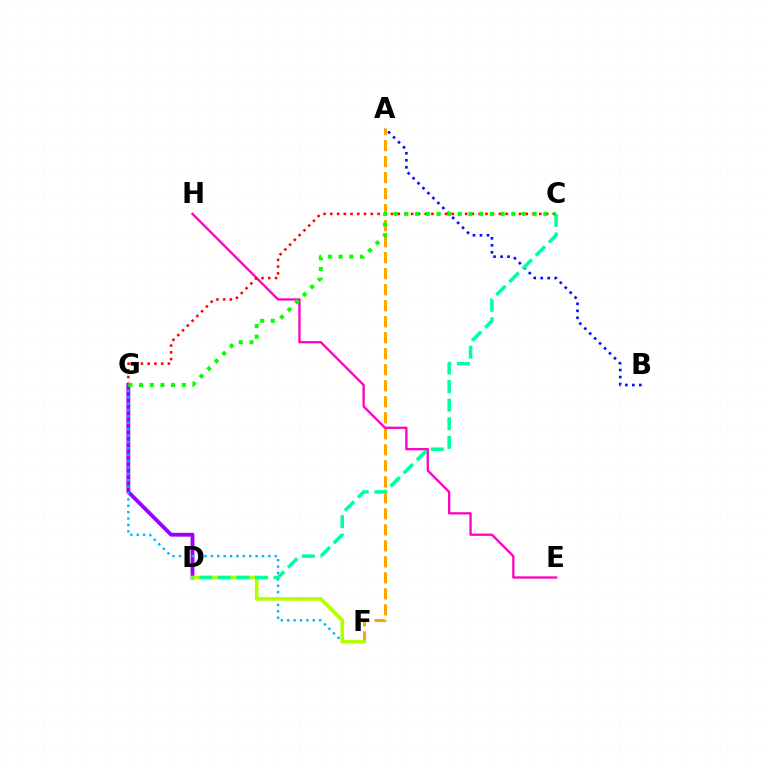{('D', 'G'): [{'color': '#9b00ff', 'line_style': 'solid', 'thickness': 2.76}], ('F', 'G'): [{'color': '#00b5ff', 'line_style': 'dotted', 'thickness': 1.74}], ('A', 'F'): [{'color': '#ffa500', 'line_style': 'dashed', 'thickness': 2.17}], ('E', 'H'): [{'color': '#ff00bd', 'line_style': 'solid', 'thickness': 1.65}], ('C', 'G'): [{'color': '#ff0000', 'line_style': 'dotted', 'thickness': 1.83}, {'color': '#08ff00', 'line_style': 'dotted', 'thickness': 2.9}], ('A', 'B'): [{'color': '#0010ff', 'line_style': 'dotted', 'thickness': 1.9}], ('D', 'F'): [{'color': '#b3ff00', 'line_style': 'solid', 'thickness': 2.61}], ('C', 'D'): [{'color': '#00ff9d', 'line_style': 'dashed', 'thickness': 2.52}]}